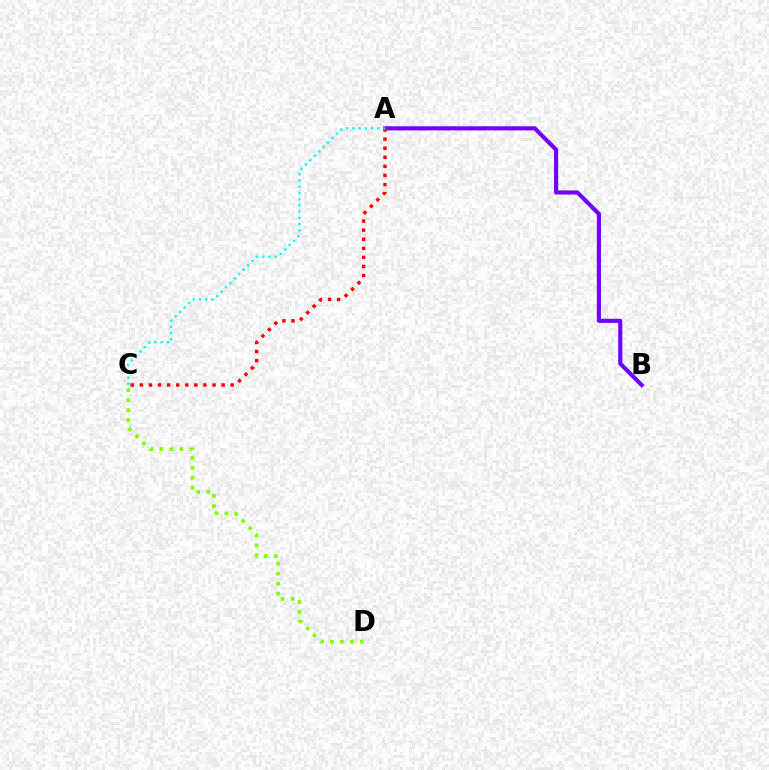{('A', 'B'): [{'color': '#7200ff', 'line_style': 'solid', 'thickness': 2.96}], ('A', 'C'): [{'color': '#ff0000', 'line_style': 'dotted', 'thickness': 2.47}, {'color': '#00fff6', 'line_style': 'dotted', 'thickness': 1.69}], ('C', 'D'): [{'color': '#84ff00', 'line_style': 'dotted', 'thickness': 2.7}]}